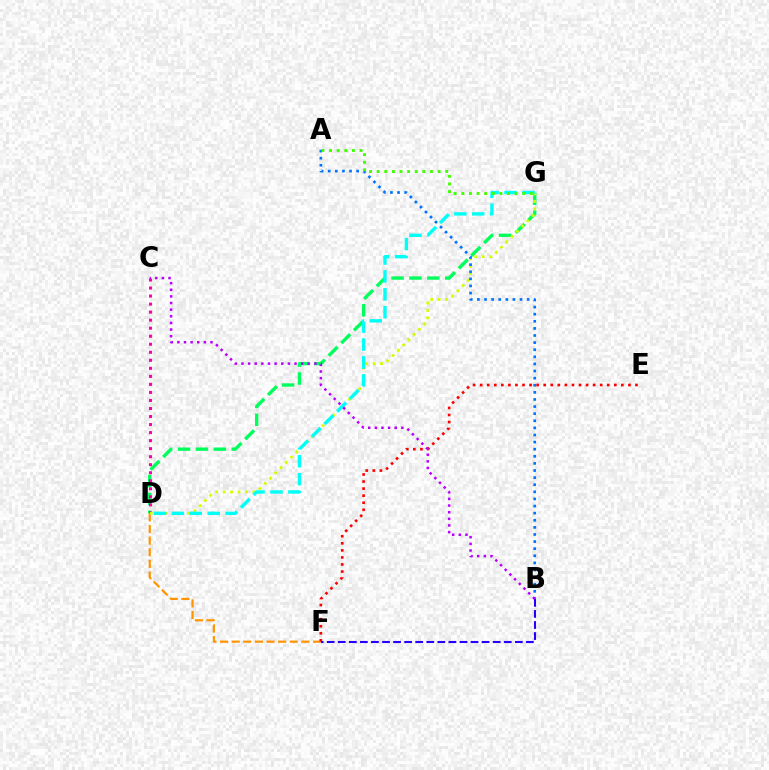{('D', 'G'): [{'color': '#00ff5c', 'line_style': 'dashed', 'thickness': 2.43}, {'color': '#d1ff00', 'line_style': 'dotted', 'thickness': 2.02}, {'color': '#00fff6', 'line_style': 'dashed', 'thickness': 2.43}], ('C', 'D'): [{'color': '#ff00ac', 'line_style': 'dotted', 'thickness': 2.18}], ('D', 'F'): [{'color': '#ff9400', 'line_style': 'dashed', 'thickness': 1.58}], ('E', 'F'): [{'color': '#ff0000', 'line_style': 'dotted', 'thickness': 1.92}], ('A', 'B'): [{'color': '#0074ff', 'line_style': 'dotted', 'thickness': 1.93}], ('B', 'F'): [{'color': '#2500ff', 'line_style': 'dashed', 'thickness': 1.5}], ('B', 'C'): [{'color': '#b900ff', 'line_style': 'dotted', 'thickness': 1.8}], ('A', 'G'): [{'color': '#3dff00', 'line_style': 'dotted', 'thickness': 2.07}]}